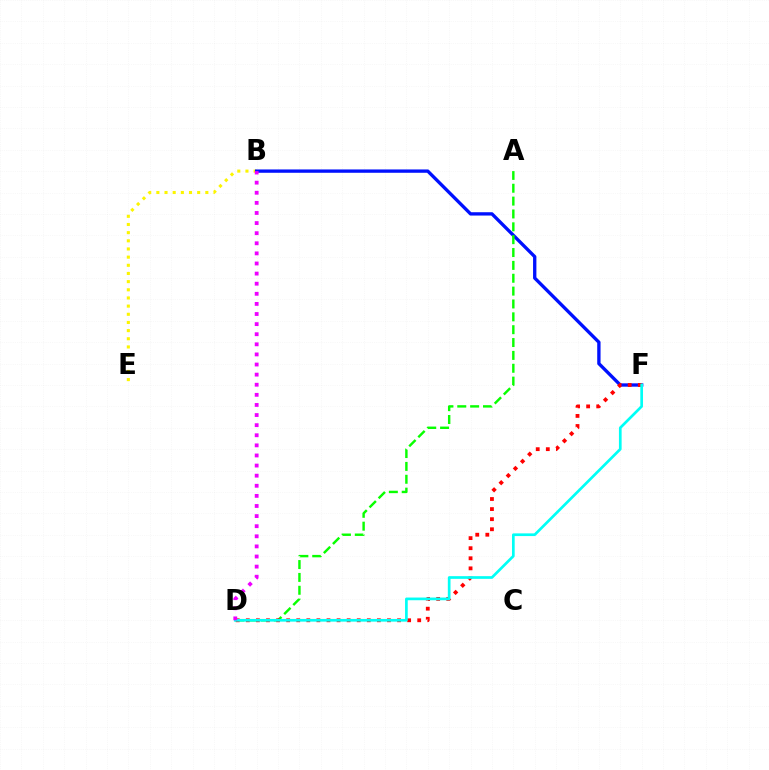{('B', 'E'): [{'color': '#fcf500', 'line_style': 'dotted', 'thickness': 2.22}], ('B', 'F'): [{'color': '#0010ff', 'line_style': 'solid', 'thickness': 2.4}], ('A', 'D'): [{'color': '#08ff00', 'line_style': 'dashed', 'thickness': 1.75}], ('D', 'F'): [{'color': '#ff0000', 'line_style': 'dotted', 'thickness': 2.74}, {'color': '#00fff6', 'line_style': 'solid', 'thickness': 1.94}], ('B', 'D'): [{'color': '#ee00ff', 'line_style': 'dotted', 'thickness': 2.75}]}